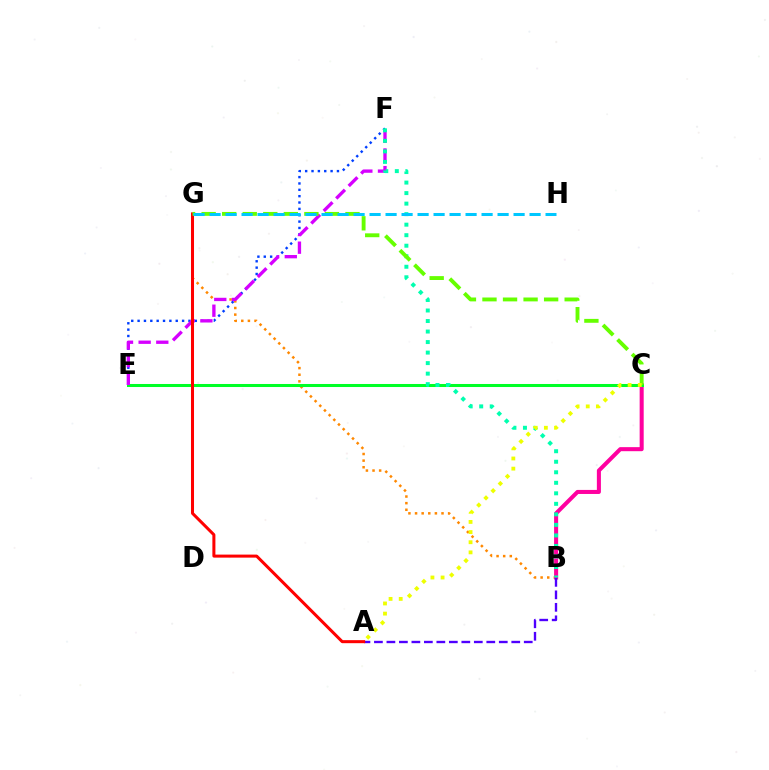{('B', 'G'): [{'color': '#ff8800', 'line_style': 'dotted', 'thickness': 1.8}], ('B', 'C'): [{'color': '#ff00a0', 'line_style': 'solid', 'thickness': 2.91}], ('C', 'E'): [{'color': '#00ff27', 'line_style': 'solid', 'thickness': 2.18}], ('A', 'B'): [{'color': '#4f00ff', 'line_style': 'dashed', 'thickness': 1.7}], ('E', 'F'): [{'color': '#003fff', 'line_style': 'dotted', 'thickness': 1.73}, {'color': '#d600ff', 'line_style': 'dashed', 'thickness': 2.4}], ('B', 'F'): [{'color': '#00ffaf', 'line_style': 'dotted', 'thickness': 2.86}], ('A', 'G'): [{'color': '#ff0000', 'line_style': 'solid', 'thickness': 2.18}], ('C', 'G'): [{'color': '#66ff00', 'line_style': 'dashed', 'thickness': 2.79}], ('A', 'C'): [{'color': '#eeff00', 'line_style': 'dotted', 'thickness': 2.76}], ('G', 'H'): [{'color': '#00c7ff', 'line_style': 'dashed', 'thickness': 2.17}]}